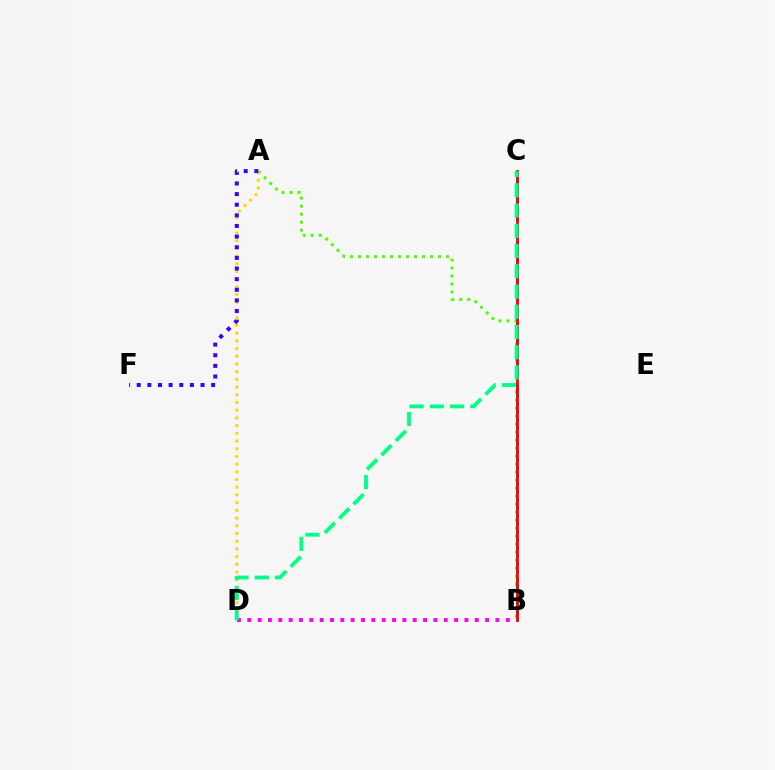{('A', 'B'): [{'color': '#4fff00', 'line_style': 'dotted', 'thickness': 2.17}], ('B', 'C'): [{'color': '#009eff', 'line_style': 'dashed', 'thickness': 2.17}, {'color': '#ff0000', 'line_style': 'solid', 'thickness': 2.02}], ('A', 'D'): [{'color': '#ffd500', 'line_style': 'dotted', 'thickness': 2.09}], ('B', 'D'): [{'color': '#ff00ed', 'line_style': 'dotted', 'thickness': 2.81}], ('C', 'D'): [{'color': '#00ff86', 'line_style': 'dashed', 'thickness': 2.75}], ('A', 'F'): [{'color': '#3700ff', 'line_style': 'dotted', 'thickness': 2.89}]}